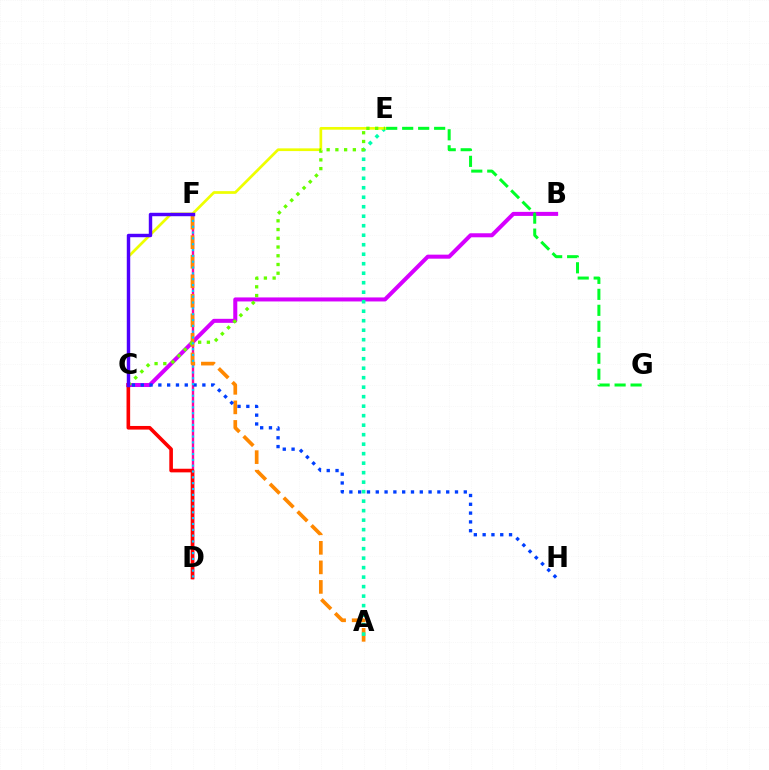{('B', 'C'): [{'color': '#d600ff', 'line_style': 'solid', 'thickness': 2.9}], ('D', 'F'): [{'color': '#ff00a0', 'line_style': 'solid', 'thickness': 1.73}, {'color': '#00c7ff', 'line_style': 'dotted', 'thickness': 1.58}], ('A', 'F'): [{'color': '#ff8800', 'line_style': 'dashed', 'thickness': 2.66}], ('C', 'H'): [{'color': '#003fff', 'line_style': 'dotted', 'thickness': 2.39}], ('A', 'E'): [{'color': '#00ffaf', 'line_style': 'dotted', 'thickness': 2.58}], ('C', 'E'): [{'color': '#eeff00', 'line_style': 'solid', 'thickness': 1.96}, {'color': '#66ff00', 'line_style': 'dotted', 'thickness': 2.37}], ('C', 'D'): [{'color': '#ff0000', 'line_style': 'solid', 'thickness': 2.61}], ('E', 'G'): [{'color': '#00ff27', 'line_style': 'dashed', 'thickness': 2.17}], ('C', 'F'): [{'color': '#4f00ff', 'line_style': 'solid', 'thickness': 2.47}]}